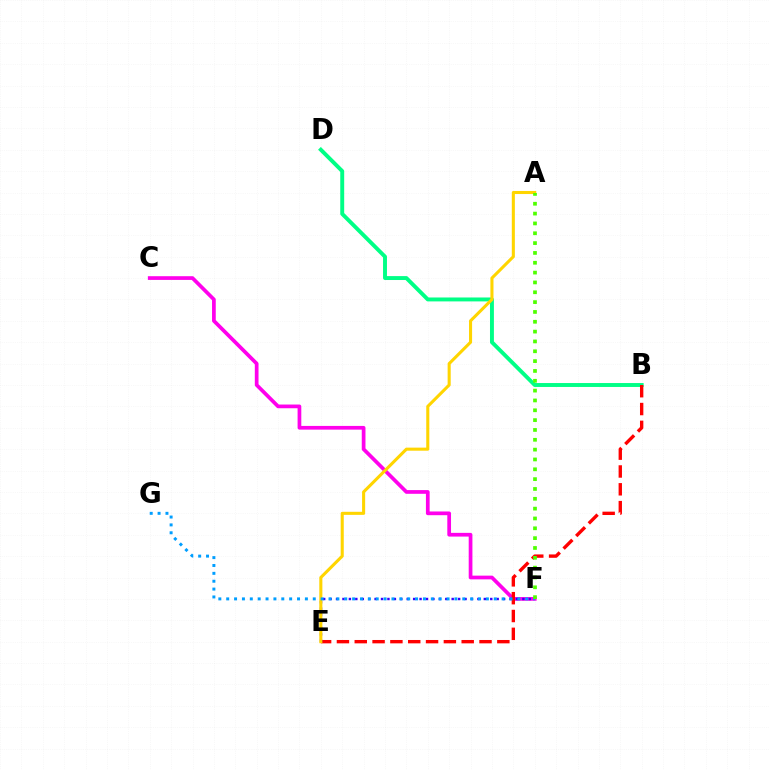{('C', 'F'): [{'color': '#ff00ed', 'line_style': 'solid', 'thickness': 2.67}], ('B', 'D'): [{'color': '#00ff86', 'line_style': 'solid', 'thickness': 2.82}], ('B', 'E'): [{'color': '#ff0000', 'line_style': 'dashed', 'thickness': 2.42}], ('E', 'F'): [{'color': '#3700ff', 'line_style': 'dotted', 'thickness': 1.75}], ('A', 'E'): [{'color': '#ffd500', 'line_style': 'solid', 'thickness': 2.21}], ('F', 'G'): [{'color': '#009eff', 'line_style': 'dotted', 'thickness': 2.14}], ('A', 'F'): [{'color': '#4fff00', 'line_style': 'dotted', 'thickness': 2.67}]}